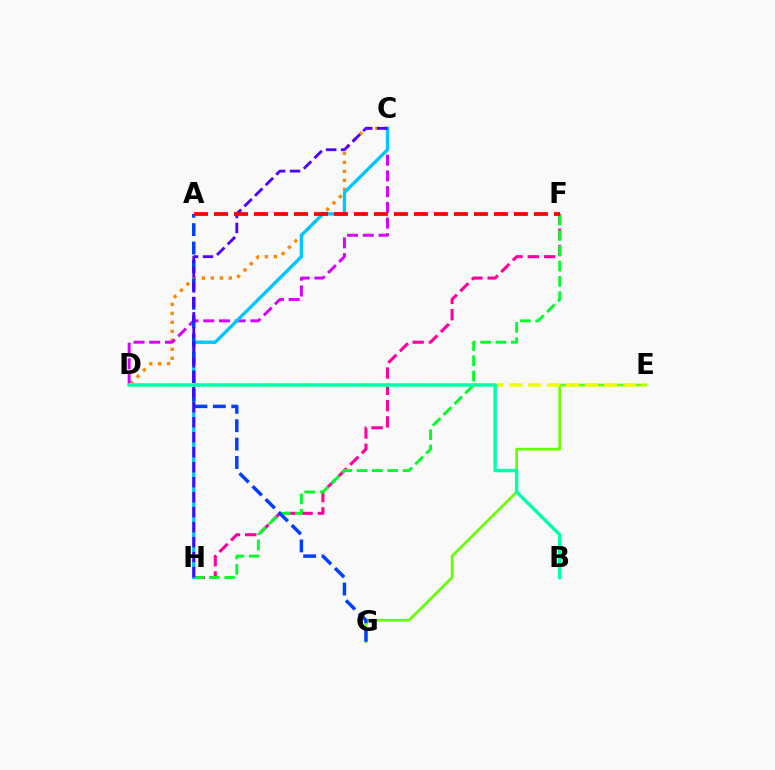{('C', 'D'): [{'color': '#ff8800', 'line_style': 'dotted', 'thickness': 2.44}, {'color': '#d600ff', 'line_style': 'dashed', 'thickness': 2.13}], ('F', 'H'): [{'color': '#ff00a0', 'line_style': 'dashed', 'thickness': 2.21}, {'color': '#00ff27', 'line_style': 'dashed', 'thickness': 2.08}], ('E', 'G'): [{'color': '#66ff00', 'line_style': 'solid', 'thickness': 1.92}], ('C', 'H'): [{'color': '#00c7ff', 'line_style': 'solid', 'thickness': 2.4}, {'color': '#4f00ff', 'line_style': 'dashed', 'thickness': 2.04}], ('A', 'G'): [{'color': '#003fff', 'line_style': 'dashed', 'thickness': 2.5}], ('D', 'E'): [{'color': '#eeff00', 'line_style': 'dashed', 'thickness': 2.58}], ('B', 'D'): [{'color': '#00ffaf', 'line_style': 'solid', 'thickness': 2.48}], ('A', 'F'): [{'color': '#ff0000', 'line_style': 'dashed', 'thickness': 2.72}]}